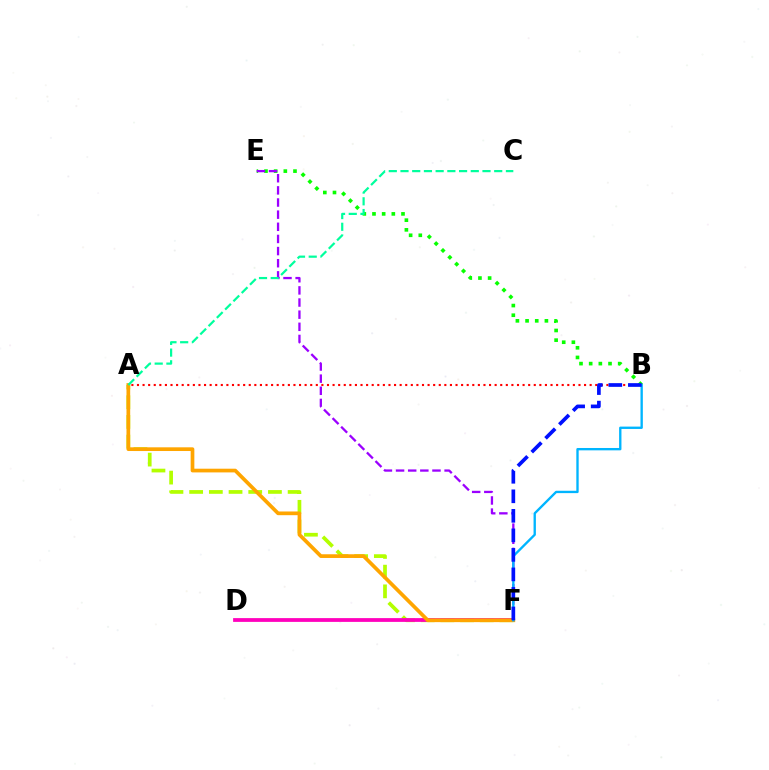{('A', 'F'): [{'color': '#b3ff00', 'line_style': 'dashed', 'thickness': 2.68}, {'color': '#ffa500', 'line_style': 'solid', 'thickness': 2.67}], ('A', 'B'): [{'color': '#ff0000', 'line_style': 'dotted', 'thickness': 1.52}], ('D', 'F'): [{'color': '#ff00bd', 'line_style': 'solid', 'thickness': 2.72}], ('B', 'E'): [{'color': '#08ff00', 'line_style': 'dotted', 'thickness': 2.63}], ('E', 'F'): [{'color': '#9b00ff', 'line_style': 'dashed', 'thickness': 1.65}], ('B', 'F'): [{'color': '#00b5ff', 'line_style': 'solid', 'thickness': 1.7}, {'color': '#0010ff', 'line_style': 'dashed', 'thickness': 2.65}], ('A', 'C'): [{'color': '#00ff9d', 'line_style': 'dashed', 'thickness': 1.59}]}